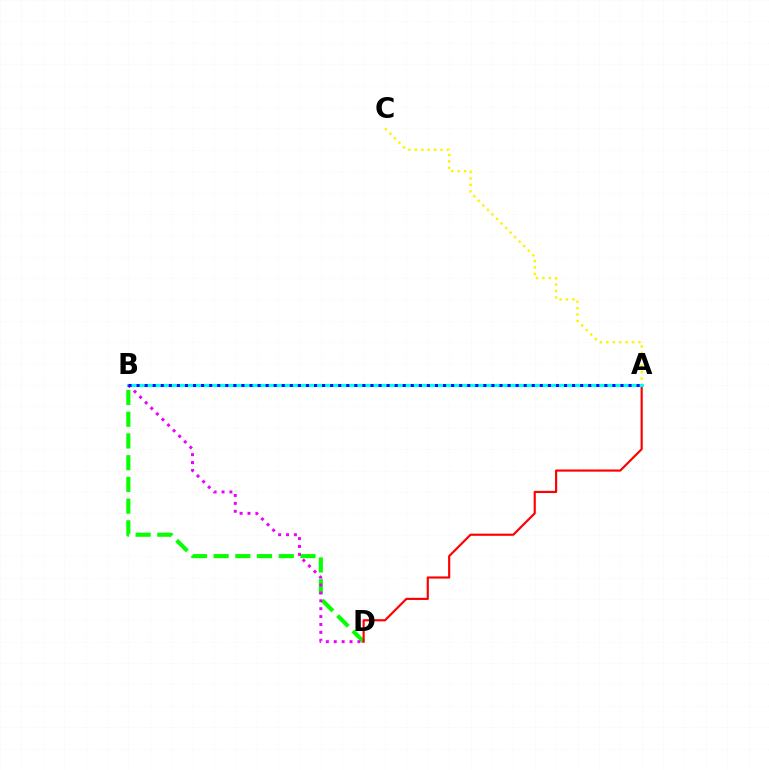{('B', 'D'): [{'color': '#08ff00', 'line_style': 'dashed', 'thickness': 2.95}, {'color': '#ee00ff', 'line_style': 'dotted', 'thickness': 2.15}], ('A', 'D'): [{'color': '#ff0000', 'line_style': 'solid', 'thickness': 1.56}], ('A', 'C'): [{'color': '#fcf500', 'line_style': 'dotted', 'thickness': 1.74}], ('A', 'B'): [{'color': '#00fff6', 'line_style': 'solid', 'thickness': 2.17}, {'color': '#0010ff', 'line_style': 'dotted', 'thickness': 2.19}]}